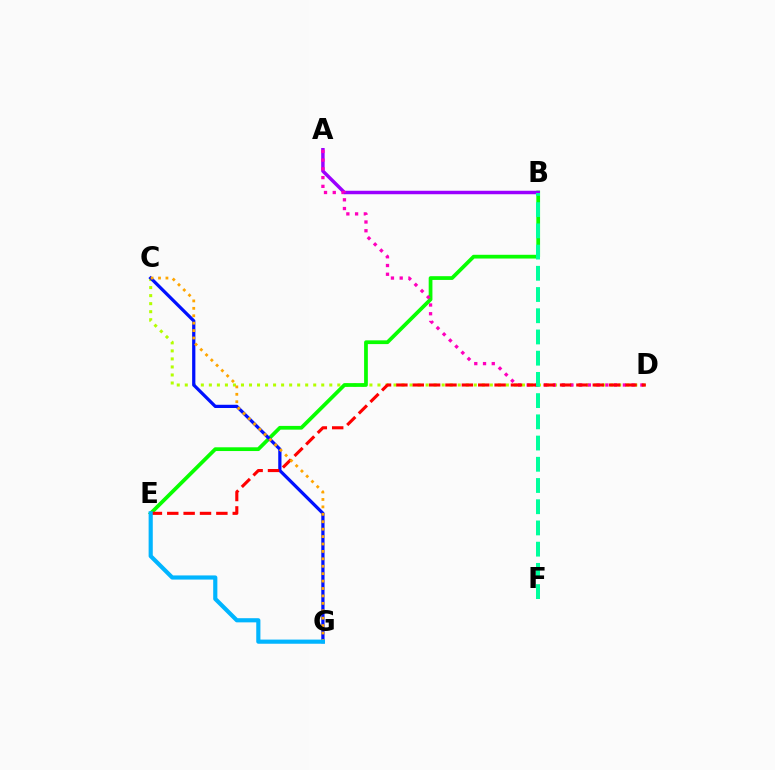{('C', 'D'): [{'color': '#b3ff00', 'line_style': 'dotted', 'thickness': 2.18}], ('B', 'E'): [{'color': '#08ff00', 'line_style': 'solid', 'thickness': 2.7}], ('A', 'B'): [{'color': '#9b00ff', 'line_style': 'solid', 'thickness': 2.49}], ('C', 'G'): [{'color': '#0010ff', 'line_style': 'solid', 'thickness': 2.33}, {'color': '#ffa500', 'line_style': 'dotted', 'thickness': 2.02}], ('A', 'D'): [{'color': '#ff00bd', 'line_style': 'dotted', 'thickness': 2.38}], ('D', 'E'): [{'color': '#ff0000', 'line_style': 'dashed', 'thickness': 2.22}], ('B', 'F'): [{'color': '#00ff9d', 'line_style': 'dashed', 'thickness': 2.88}], ('E', 'G'): [{'color': '#00b5ff', 'line_style': 'solid', 'thickness': 2.99}]}